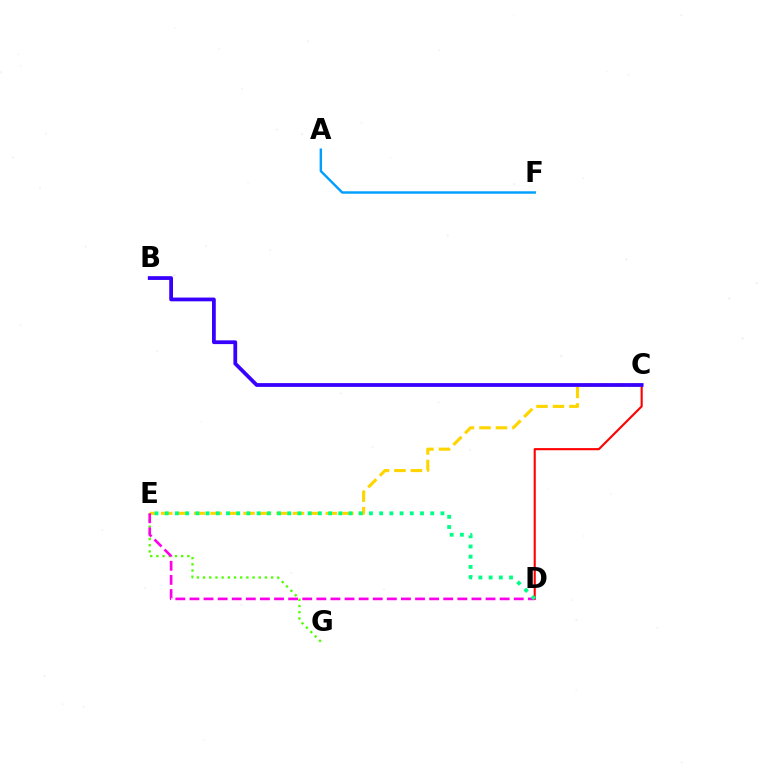{('C', 'D'): [{'color': '#ff0000', 'line_style': 'solid', 'thickness': 1.52}], ('C', 'E'): [{'color': '#ffd500', 'line_style': 'dashed', 'thickness': 2.24}], ('B', 'C'): [{'color': '#3700ff', 'line_style': 'solid', 'thickness': 2.71}], ('A', 'F'): [{'color': '#009eff', 'line_style': 'solid', 'thickness': 1.74}], ('E', 'G'): [{'color': '#4fff00', 'line_style': 'dotted', 'thickness': 1.68}], ('D', 'E'): [{'color': '#ff00ed', 'line_style': 'dashed', 'thickness': 1.92}, {'color': '#00ff86', 'line_style': 'dotted', 'thickness': 2.77}]}